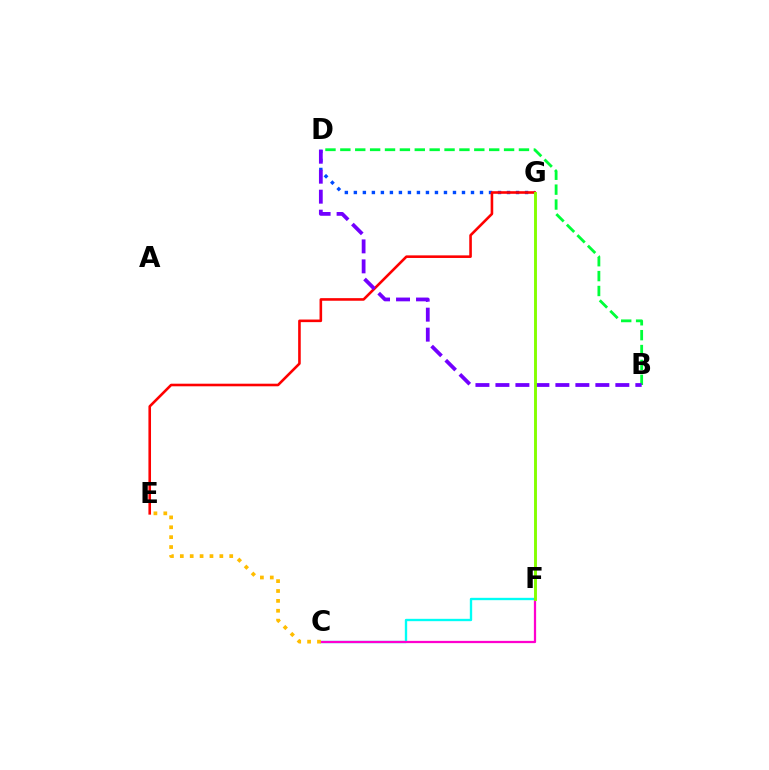{('B', 'D'): [{'color': '#00ff39', 'line_style': 'dashed', 'thickness': 2.02}, {'color': '#7200ff', 'line_style': 'dashed', 'thickness': 2.72}], ('D', 'G'): [{'color': '#004bff', 'line_style': 'dotted', 'thickness': 2.45}], ('E', 'G'): [{'color': '#ff0000', 'line_style': 'solid', 'thickness': 1.87}], ('C', 'F'): [{'color': '#00fff6', 'line_style': 'solid', 'thickness': 1.7}, {'color': '#ff00cf', 'line_style': 'solid', 'thickness': 1.62}], ('F', 'G'): [{'color': '#84ff00', 'line_style': 'solid', 'thickness': 2.1}], ('C', 'E'): [{'color': '#ffbd00', 'line_style': 'dotted', 'thickness': 2.69}]}